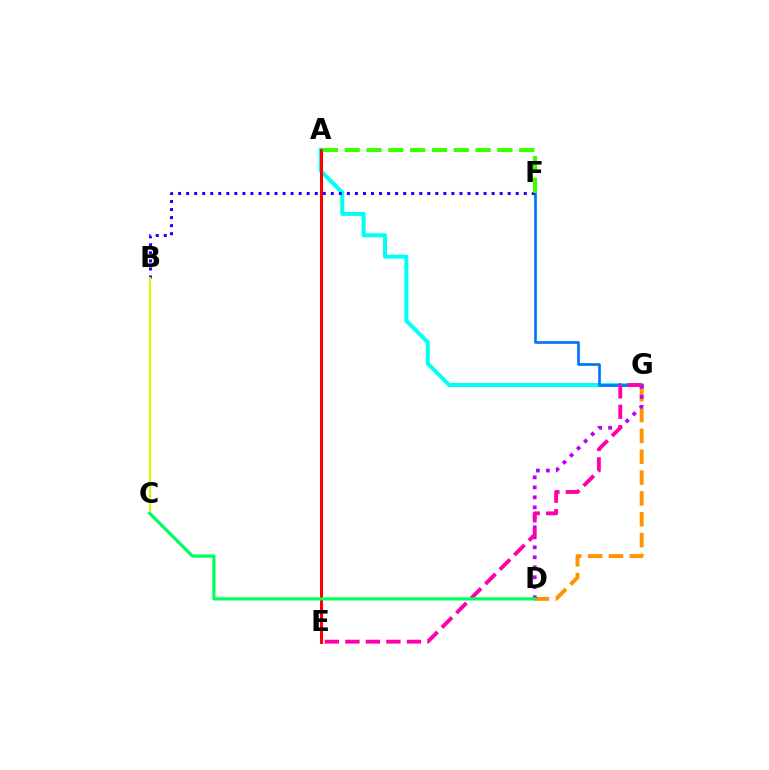{('A', 'G'): [{'color': '#00fff6', 'line_style': 'solid', 'thickness': 2.88}], ('F', 'G'): [{'color': '#0074ff', 'line_style': 'solid', 'thickness': 1.94}], ('D', 'G'): [{'color': '#ff9400', 'line_style': 'dashed', 'thickness': 2.83}, {'color': '#b900ff', 'line_style': 'dotted', 'thickness': 2.71}], ('A', 'E'): [{'color': '#ff0000', 'line_style': 'solid', 'thickness': 2.18}], ('E', 'G'): [{'color': '#ff00ac', 'line_style': 'dashed', 'thickness': 2.79}], ('B', 'F'): [{'color': '#2500ff', 'line_style': 'dotted', 'thickness': 2.18}], ('A', 'F'): [{'color': '#3dff00', 'line_style': 'dashed', 'thickness': 2.96}], ('B', 'C'): [{'color': '#d1ff00', 'line_style': 'solid', 'thickness': 1.56}], ('C', 'D'): [{'color': '#00ff5c', 'line_style': 'solid', 'thickness': 2.31}]}